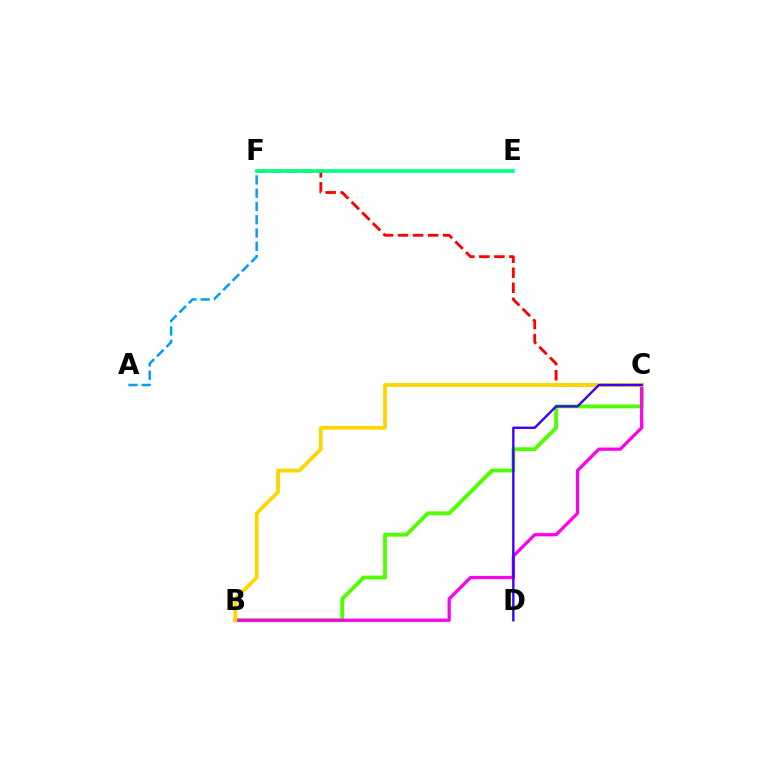{('C', 'F'): [{'color': '#ff0000', 'line_style': 'dashed', 'thickness': 2.04}], ('E', 'F'): [{'color': '#00ff86', 'line_style': 'solid', 'thickness': 2.65}], ('B', 'C'): [{'color': '#4fff00', 'line_style': 'solid', 'thickness': 2.76}, {'color': '#ff00ed', 'line_style': 'solid', 'thickness': 2.32}, {'color': '#ffd500', 'line_style': 'solid', 'thickness': 2.69}], ('A', 'F'): [{'color': '#009eff', 'line_style': 'dashed', 'thickness': 1.8}], ('C', 'D'): [{'color': '#3700ff', 'line_style': 'solid', 'thickness': 1.69}]}